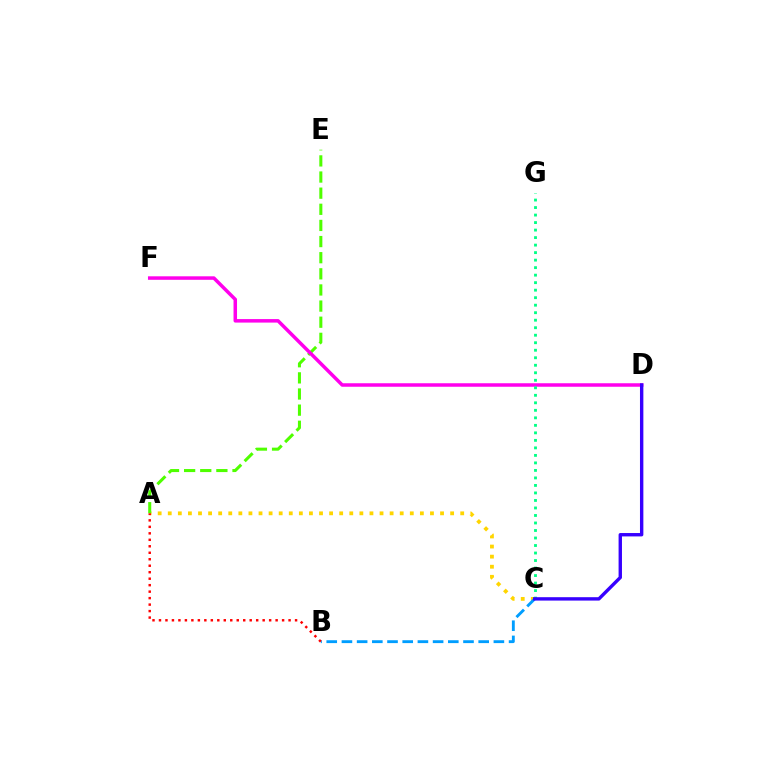{('A', 'C'): [{'color': '#ffd500', 'line_style': 'dotted', 'thickness': 2.74}], ('A', 'E'): [{'color': '#4fff00', 'line_style': 'dashed', 'thickness': 2.19}], ('B', 'C'): [{'color': '#009eff', 'line_style': 'dashed', 'thickness': 2.06}], ('D', 'F'): [{'color': '#ff00ed', 'line_style': 'solid', 'thickness': 2.52}], ('A', 'B'): [{'color': '#ff0000', 'line_style': 'dotted', 'thickness': 1.76}], ('C', 'G'): [{'color': '#00ff86', 'line_style': 'dotted', 'thickness': 2.04}], ('C', 'D'): [{'color': '#3700ff', 'line_style': 'solid', 'thickness': 2.44}]}